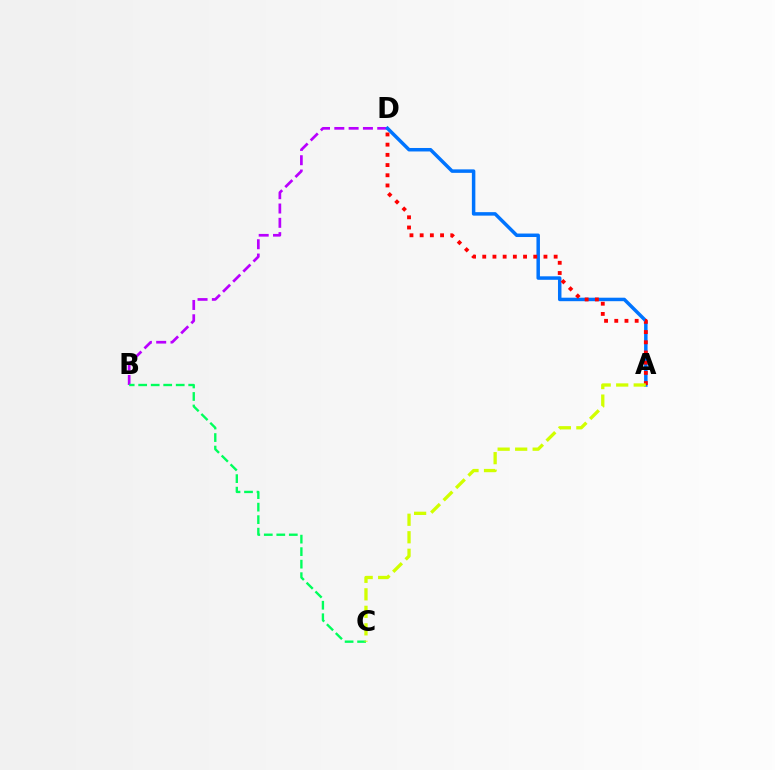{('B', 'D'): [{'color': '#b900ff', 'line_style': 'dashed', 'thickness': 1.94}], ('A', 'D'): [{'color': '#0074ff', 'line_style': 'solid', 'thickness': 2.51}, {'color': '#ff0000', 'line_style': 'dotted', 'thickness': 2.77}], ('B', 'C'): [{'color': '#00ff5c', 'line_style': 'dashed', 'thickness': 1.7}], ('A', 'C'): [{'color': '#d1ff00', 'line_style': 'dashed', 'thickness': 2.38}]}